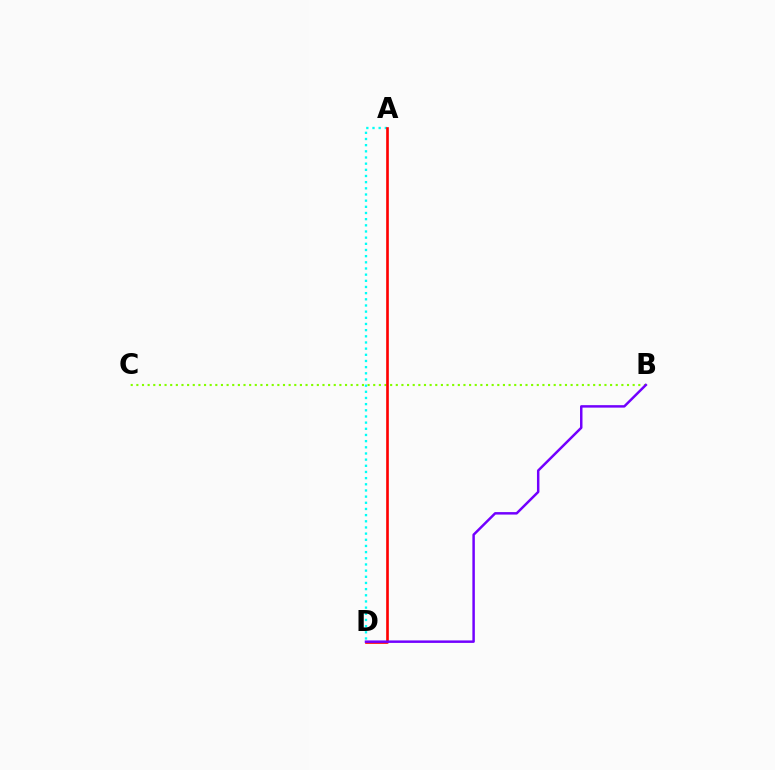{('B', 'C'): [{'color': '#84ff00', 'line_style': 'dotted', 'thickness': 1.53}], ('A', 'D'): [{'color': '#00fff6', 'line_style': 'dotted', 'thickness': 1.68}, {'color': '#ff0000', 'line_style': 'solid', 'thickness': 1.91}], ('B', 'D'): [{'color': '#7200ff', 'line_style': 'solid', 'thickness': 1.78}]}